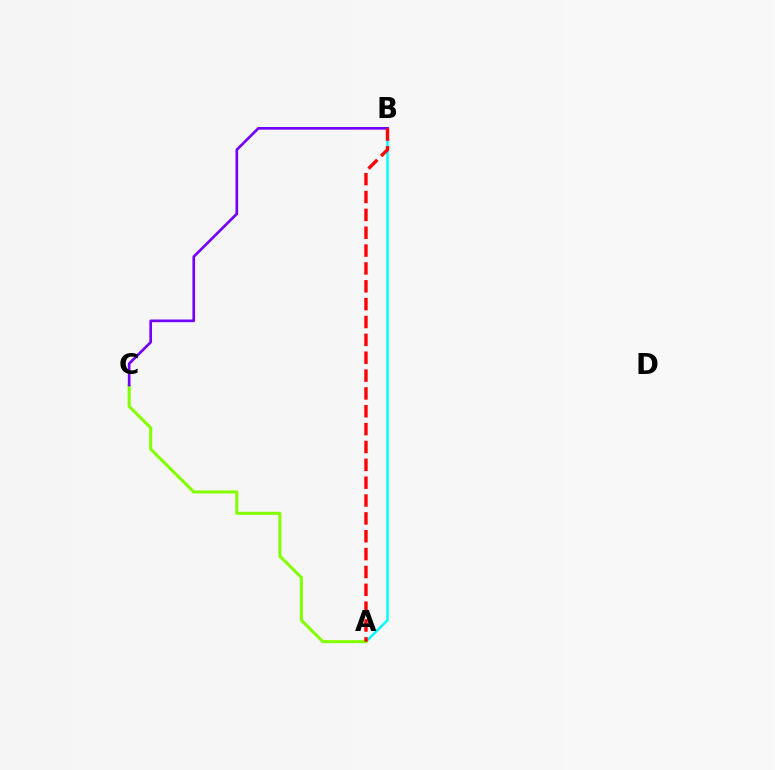{('A', 'B'): [{'color': '#00fff6', 'line_style': 'solid', 'thickness': 1.79}, {'color': '#ff0000', 'line_style': 'dashed', 'thickness': 2.43}], ('A', 'C'): [{'color': '#84ff00', 'line_style': 'solid', 'thickness': 2.21}], ('B', 'C'): [{'color': '#7200ff', 'line_style': 'solid', 'thickness': 1.92}]}